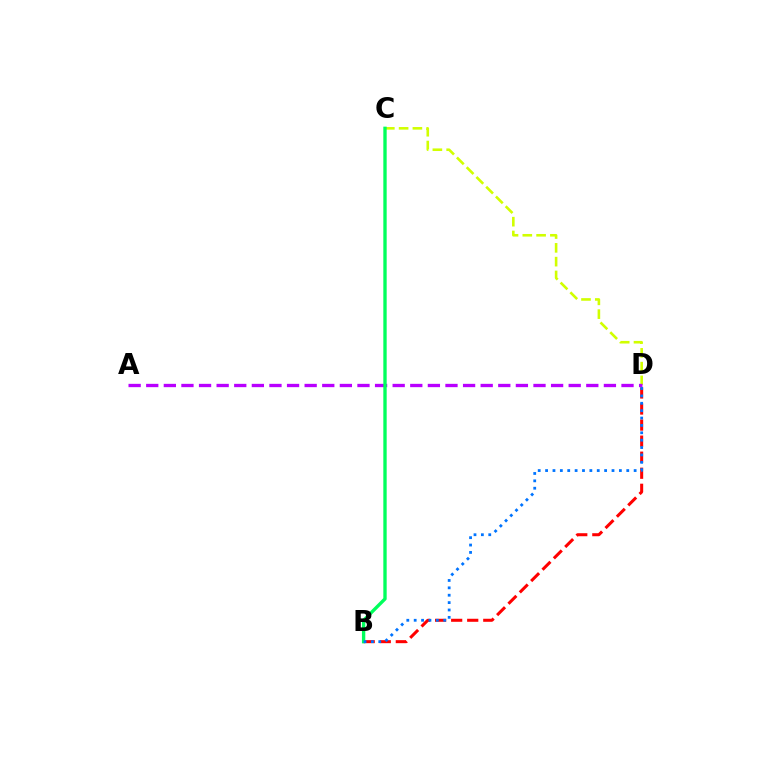{('B', 'D'): [{'color': '#ff0000', 'line_style': 'dashed', 'thickness': 2.18}, {'color': '#0074ff', 'line_style': 'dotted', 'thickness': 2.01}], ('C', 'D'): [{'color': '#d1ff00', 'line_style': 'dashed', 'thickness': 1.87}], ('A', 'D'): [{'color': '#b900ff', 'line_style': 'dashed', 'thickness': 2.39}], ('B', 'C'): [{'color': '#00ff5c', 'line_style': 'solid', 'thickness': 2.41}]}